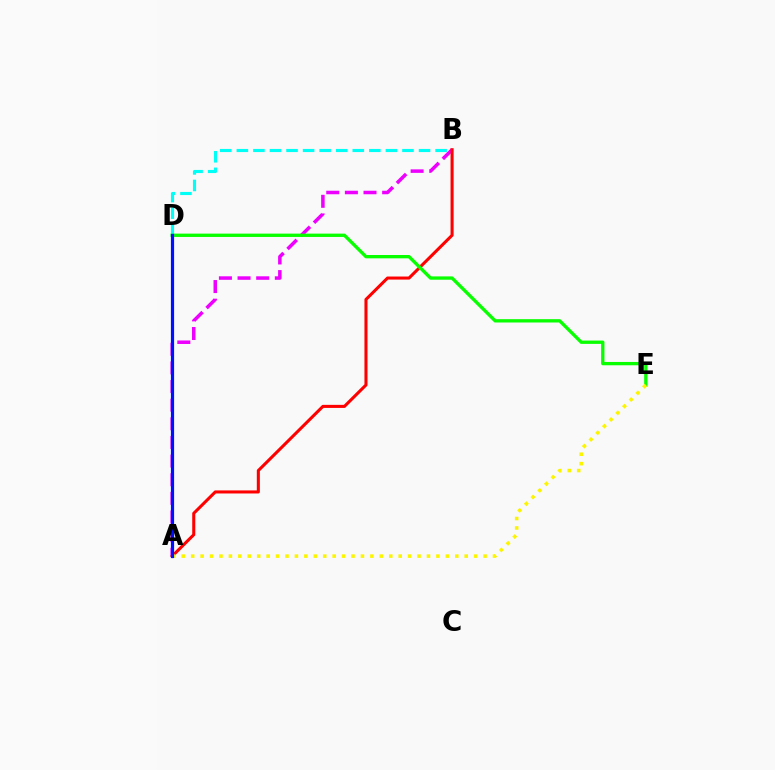{('B', 'D'): [{'color': '#00fff6', 'line_style': 'dashed', 'thickness': 2.25}], ('A', 'B'): [{'color': '#ee00ff', 'line_style': 'dashed', 'thickness': 2.53}, {'color': '#ff0000', 'line_style': 'solid', 'thickness': 2.21}], ('D', 'E'): [{'color': '#08ff00', 'line_style': 'solid', 'thickness': 2.39}], ('A', 'E'): [{'color': '#fcf500', 'line_style': 'dotted', 'thickness': 2.56}], ('A', 'D'): [{'color': '#0010ff', 'line_style': 'solid', 'thickness': 2.3}]}